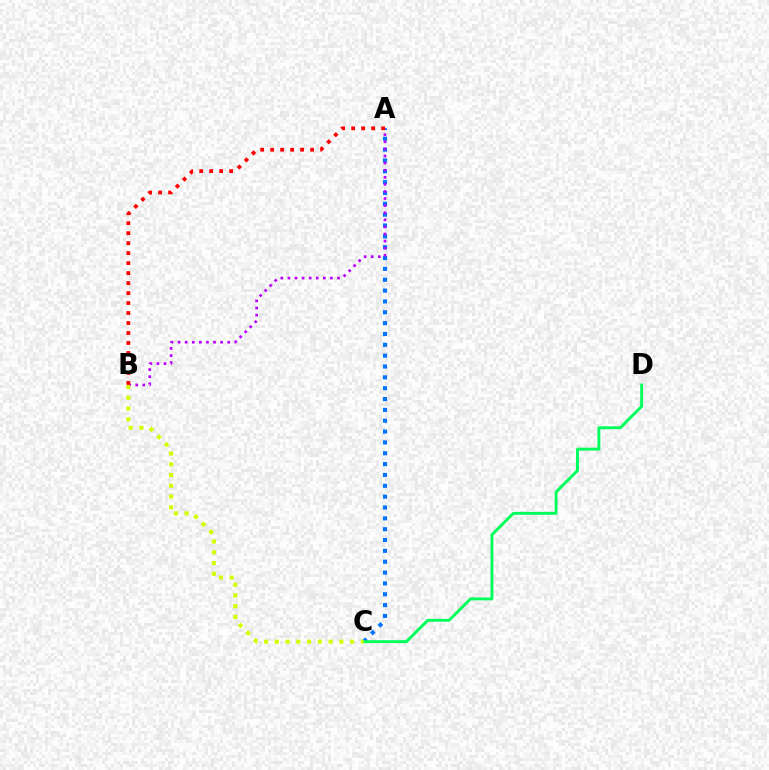{('A', 'C'): [{'color': '#0074ff', 'line_style': 'dotted', 'thickness': 2.95}], ('A', 'B'): [{'color': '#b900ff', 'line_style': 'dotted', 'thickness': 1.93}, {'color': '#ff0000', 'line_style': 'dotted', 'thickness': 2.71}], ('C', 'D'): [{'color': '#00ff5c', 'line_style': 'solid', 'thickness': 2.1}], ('B', 'C'): [{'color': '#d1ff00', 'line_style': 'dotted', 'thickness': 2.92}]}